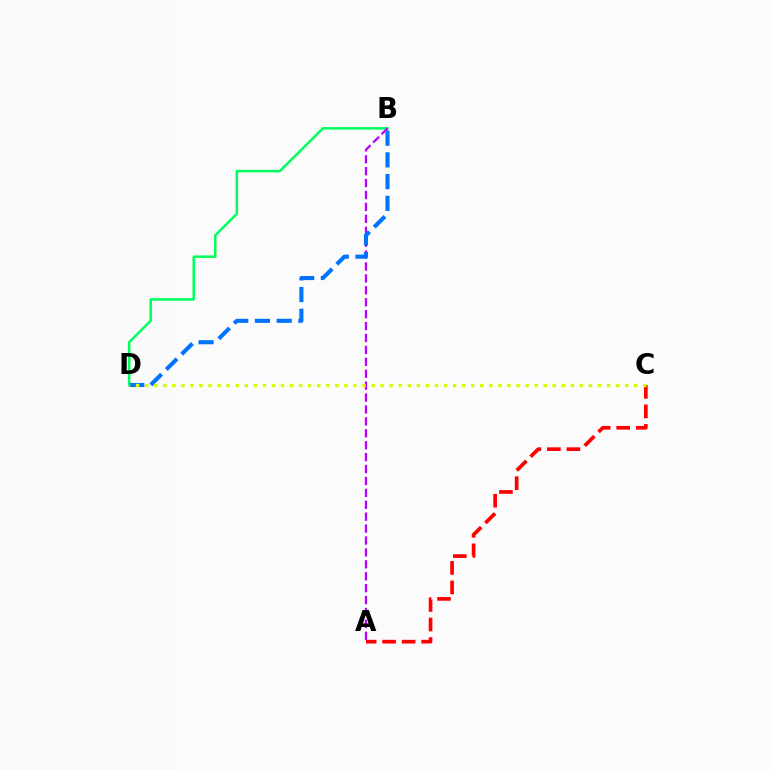{('B', 'D'): [{'color': '#00ff5c', 'line_style': 'solid', 'thickness': 1.8}, {'color': '#0074ff', 'line_style': 'dashed', 'thickness': 2.95}], ('A', 'B'): [{'color': '#b900ff', 'line_style': 'dashed', 'thickness': 1.62}], ('A', 'C'): [{'color': '#ff0000', 'line_style': 'dashed', 'thickness': 2.65}], ('C', 'D'): [{'color': '#d1ff00', 'line_style': 'dotted', 'thickness': 2.46}]}